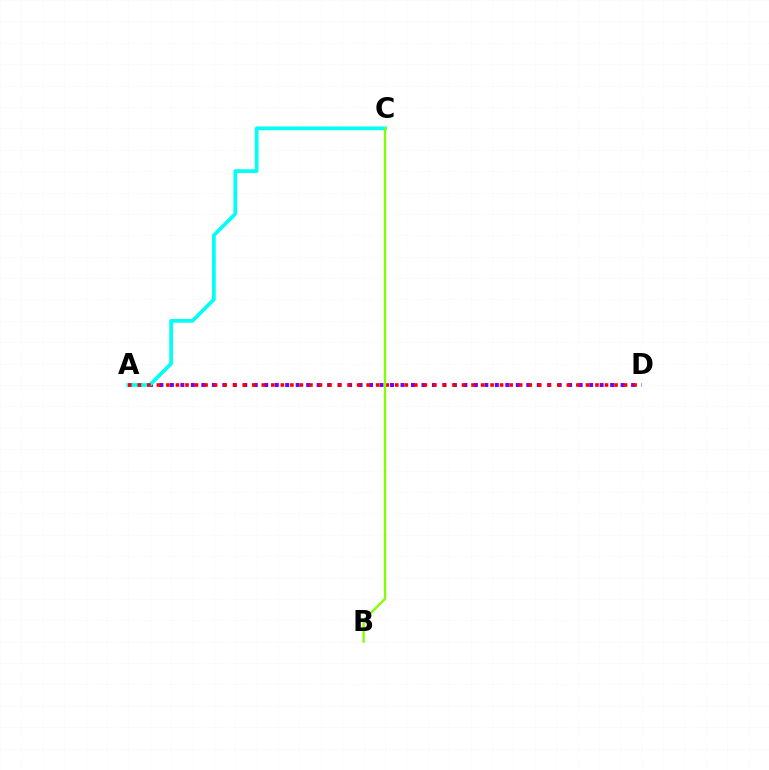{('A', 'D'): [{'color': '#7200ff', 'line_style': 'dotted', 'thickness': 2.85}, {'color': '#ff0000', 'line_style': 'dotted', 'thickness': 2.59}], ('A', 'C'): [{'color': '#00fff6', 'line_style': 'solid', 'thickness': 2.68}], ('B', 'C'): [{'color': '#84ff00', 'line_style': 'solid', 'thickness': 1.69}]}